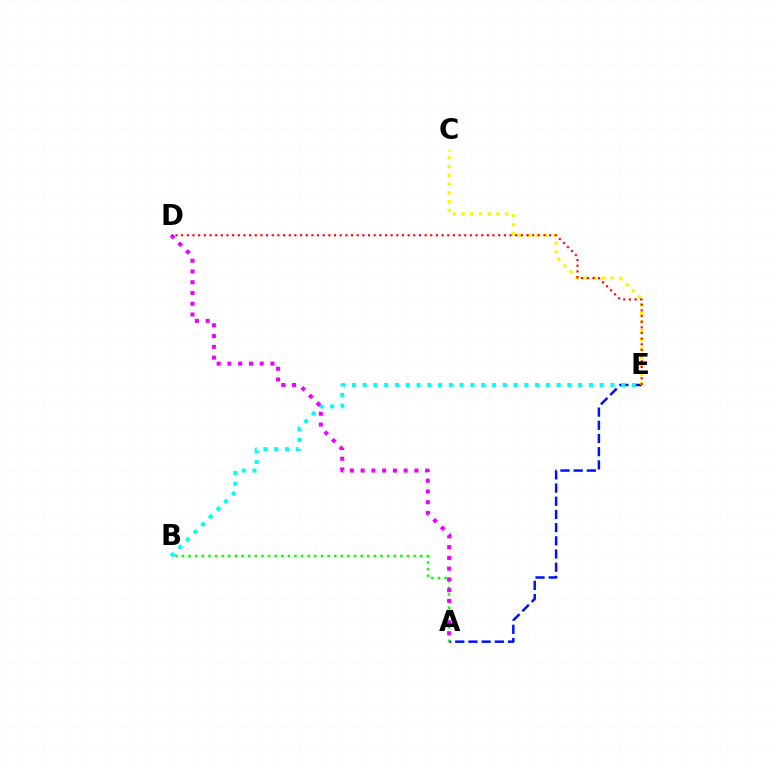{('A', 'E'): [{'color': '#0010ff', 'line_style': 'dashed', 'thickness': 1.79}], ('C', 'E'): [{'color': '#fcf500', 'line_style': 'dotted', 'thickness': 2.37}], ('D', 'E'): [{'color': '#ff0000', 'line_style': 'dotted', 'thickness': 1.54}], ('B', 'E'): [{'color': '#00fff6', 'line_style': 'dotted', 'thickness': 2.93}], ('A', 'B'): [{'color': '#08ff00', 'line_style': 'dotted', 'thickness': 1.8}], ('A', 'D'): [{'color': '#ee00ff', 'line_style': 'dotted', 'thickness': 2.92}]}